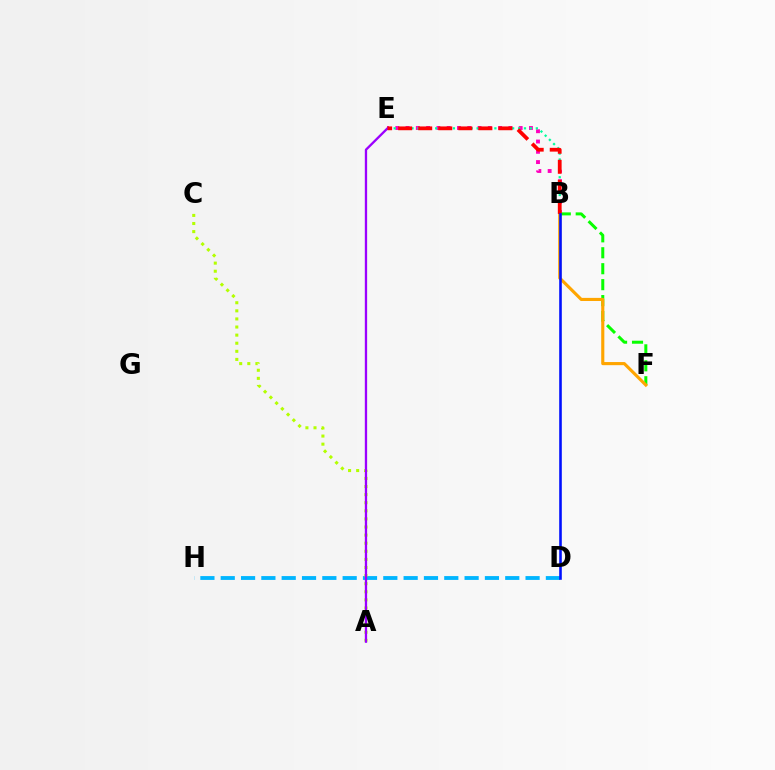{('D', 'H'): [{'color': '#00b5ff', 'line_style': 'dashed', 'thickness': 2.76}], ('B', 'E'): [{'color': '#ff00bd', 'line_style': 'dotted', 'thickness': 2.79}, {'color': '#00ff9d', 'line_style': 'dotted', 'thickness': 1.61}, {'color': '#ff0000', 'line_style': 'dashed', 'thickness': 2.72}], ('B', 'F'): [{'color': '#08ff00', 'line_style': 'dashed', 'thickness': 2.17}, {'color': '#ffa500', 'line_style': 'solid', 'thickness': 2.25}], ('A', 'C'): [{'color': '#b3ff00', 'line_style': 'dotted', 'thickness': 2.2}], ('A', 'E'): [{'color': '#9b00ff', 'line_style': 'solid', 'thickness': 1.66}], ('B', 'D'): [{'color': '#0010ff', 'line_style': 'solid', 'thickness': 1.86}]}